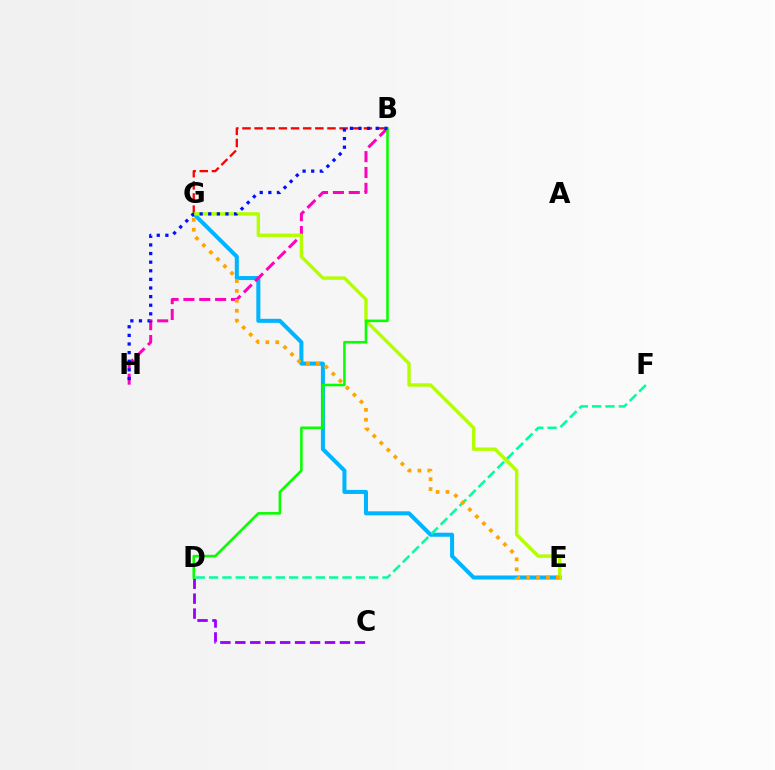{('C', 'D'): [{'color': '#9b00ff', 'line_style': 'dashed', 'thickness': 2.03}], ('E', 'G'): [{'color': '#00b5ff', 'line_style': 'solid', 'thickness': 2.91}, {'color': '#b3ff00', 'line_style': 'solid', 'thickness': 2.44}, {'color': '#ffa500', 'line_style': 'dotted', 'thickness': 2.69}], ('D', 'F'): [{'color': '#00ff9d', 'line_style': 'dashed', 'thickness': 1.81}], ('B', 'H'): [{'color': '#ff00bd', 'line_style': 'dashed', 'thickness': 2.15}, {'color': '#0010ff', 'line_style': 'dotted', 'thickness': 2.34}], ('B', 'G'): [{'color': '#ff0000', 'line_style': 'dashed', 'thickness': 1.65}], ('B', 'D'): [{'color': '#08ff00', 'line_style': 'solid', 'thickness': 1.85}]}